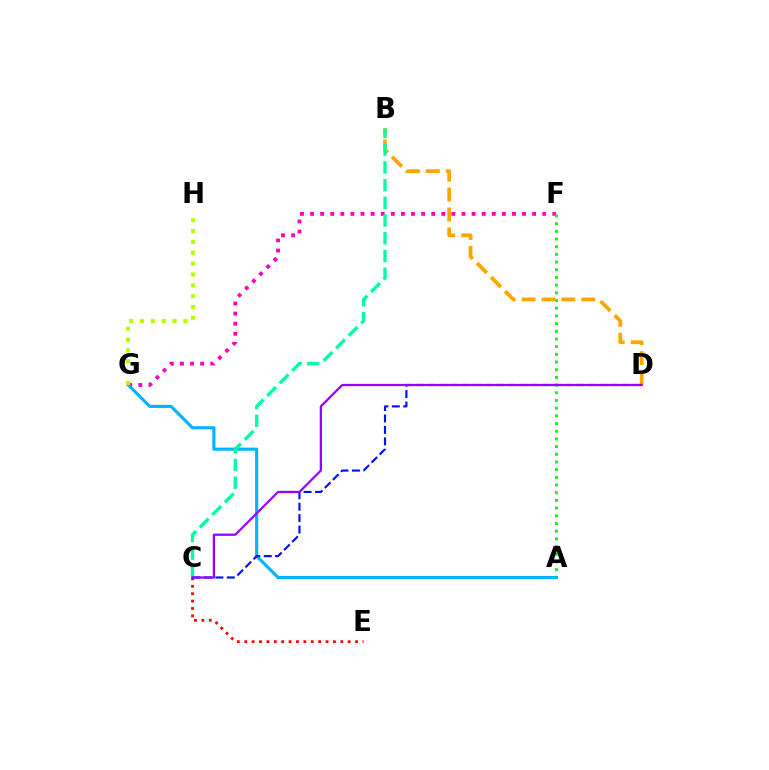{('F', 'G'): [{'color': '#ff00bd', 'line_style': 'dotted', 'thickness': 2.74}], ('A', 'F'): [{'color': '#08ff00', 'line_style': 'dotted', 'thickness': 2.09}], ('B', 'D'): [{'color': '#ffa500', 'line_style': 'dashed', 'thickness': 2.7}], ('C', 'E'): [{'color': '#ff0000', 'line_style': 'dotted', 'thickness': 2.01}], ('A', 'G'): [{'color': '#00b5ff', 'line_style': 'solid', 'thickness': 2.25}], ('B', 'C'): [{'color': '#00ff9d', 'line_style': 'dashed', 'thickness': 2.41}], ('C', 'D'): [{'color': '#0010ff', 'line_style': 'dashed', 'thickness': 1.55}, {'color': '#9b00ff', 'line_style': 'solid', 'thickness': 1.62}], ('G', 'H'): [{'color': '#b3ff00', 'line_style': 'dotted', 'thickness': 2.95}]}